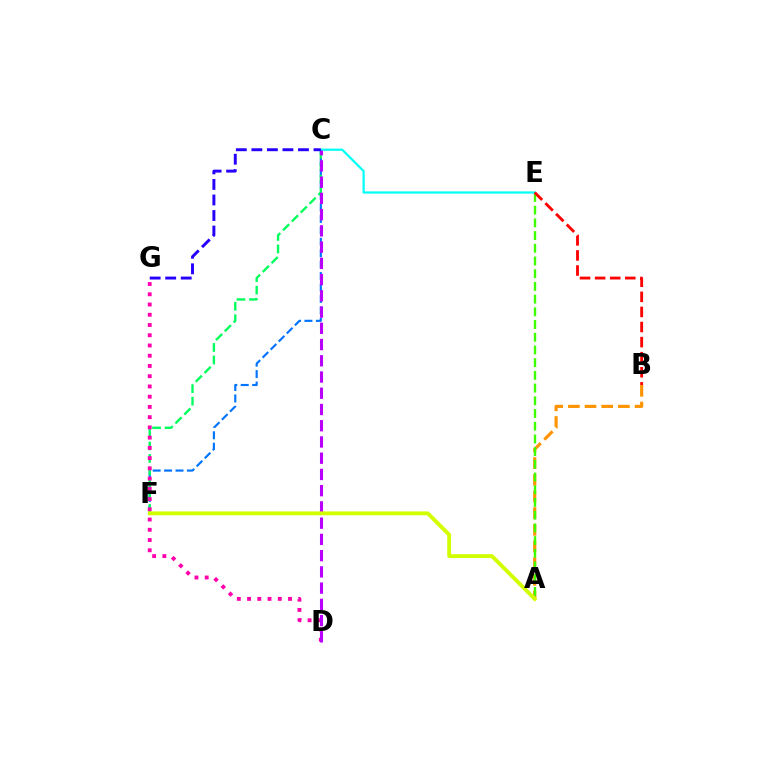{('C', 'F'): [{'color': '#0074ff', 'line_style': 'dashed', 'thickness': 1.55}, {'color': '#00ff5c', 'line_style': 'dashed', 'thickness': 1.7}], ('A', 'B'): [{'color': '#ff9400', 'line_style': 'dashed', 'thickness': 2.27}], ('A', 'E'): [{'color': '#3dff00', 'line_style': 'dashed', 'thickness': 1.73}], ('D', 'G'): [{'color': '#ff00ac', 'line_style': 'dotted', 'thickness': 2.78}], ('C', 'E'): [{'color': '#00fff6', 'line_style': 'solid', 'thickness': 1.59}], ('C', 'D'): [{'color': '#b900ff', 'line_style': 'dashed', 'thickness': 2.21}], ('C', 'G'): [{'color': '#2500ff', 'line_style': 'dashed', 'thickness': 2.11}], ('B', 'E'): [{'color': '#ff0000', 'line_style': 'dashed', 'thickness': 2.05}], ('A', 'F'): [{'color': '#d1ff00', 'line_style': 'solid', 'thickness': 2.78}]}